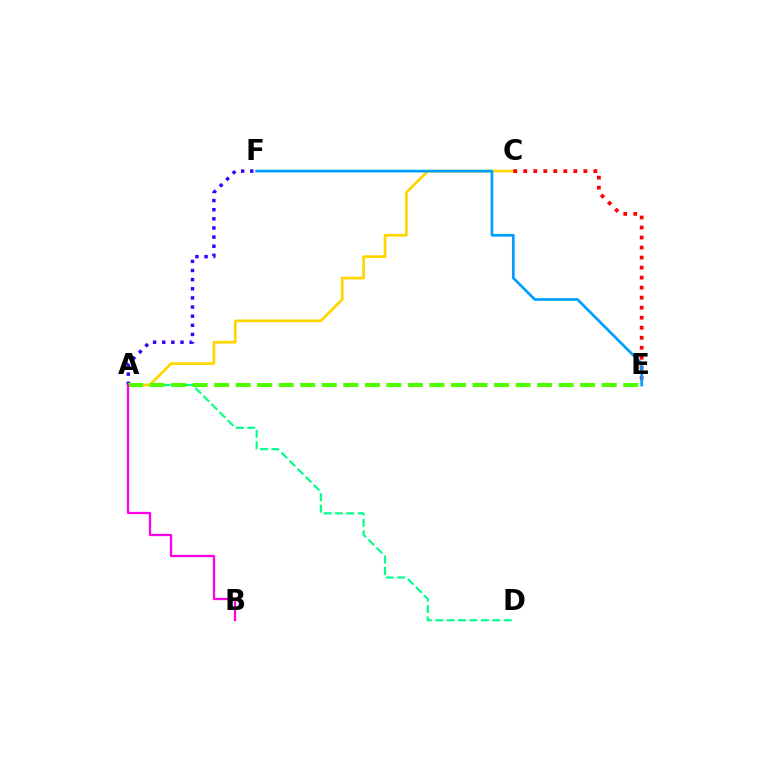{('A', 'D'): [{'color': '#00ff86', 'line_style': 'dashed', 'thickness': 1.55}], ('A', 'C'): [{'color': '#ffd500', 'line_style': 'solid', 'thickness': 1.96}], ('A', 'F'): [{'color': '#3700ff', 'line_style': 'dotted', 'thickness': 2.48}], ('C', 'E'): [{'color': '#ff0000', 'line_style': 'dotted', 'thickness': 2.72}], ('A', 'E'): [{'color': '#4fff00', 'line_style': 'dashed', 'thickness': 2.92}], ('E', 'F'): [{'color': '#009eff', 'line_style': 'solid', 'thickness': 1.95}], ('A', 'B'): [{'color': '#ff00ed', 'line_style': 'solid', 'thickness': 1.64}]}